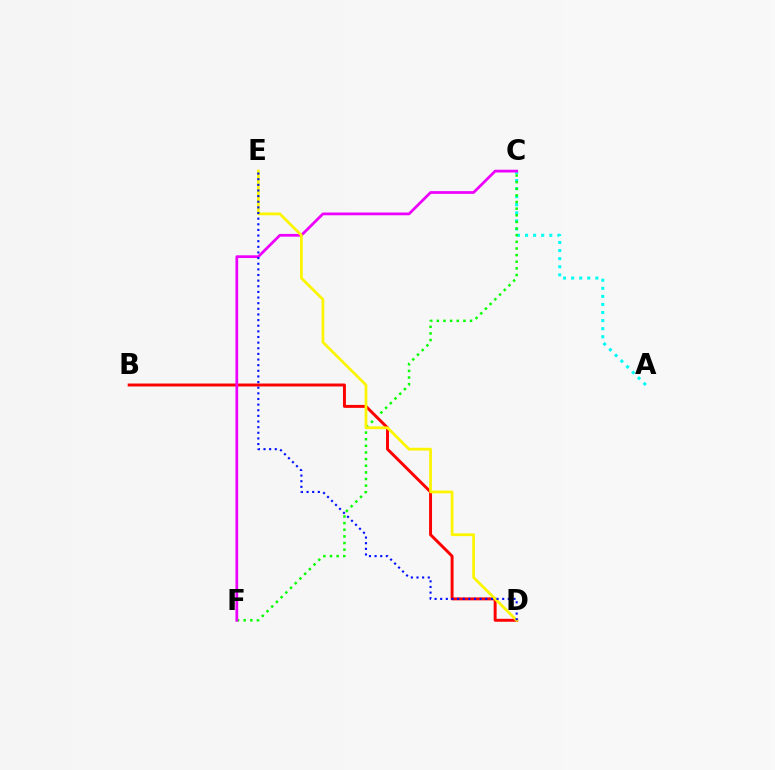{('A', 'C'): [{'color': '#00fff6', 'line_style': 'dotted', 'thickness': 2.19}], ('C', 'F'): [{'color': '#08ff00', 'line_style': 'dotted', 'thickness': 1.8}, {'color': '#ee00ff', 'line_style': 'solid', 'thickness': 1.98}], ('B', 'D'): [{'color': '#ff0000', 'line_style': 'solid', 'thickness': 2.12}], ('D', 'E'): [{'color': '#fcf500', 'line_style': 'solid', 'thickness': 1.98}, {'color': '#0010ff', 'line_style': 'dotted', 'thickness': 1.53}]}